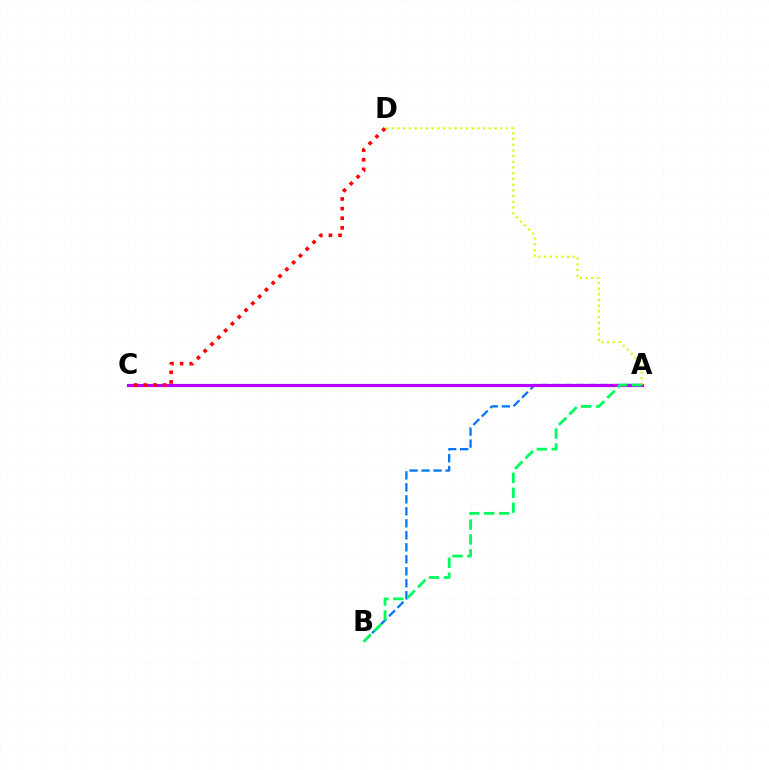{('A', 'B'): [{'color': '#0074ff', 'line_style': 'dashed', 'thickness': 1.63}, {'color': '#00ff5c', 'line_style': 'dashed', 'thickness': 2.03}], ('A', 'C'): [{'color': '#b900ff', 'line_style': 'solid', 'thickness': 2.28}], ('C', 'D'): [{'color': '#ff0000', 'line_style': 'dotted', 'thickness': 2.61}], ('A', 'D'): [{'color': '#d1ff00', 'line_style': 'dotted', 'thickness': 1.55}]}